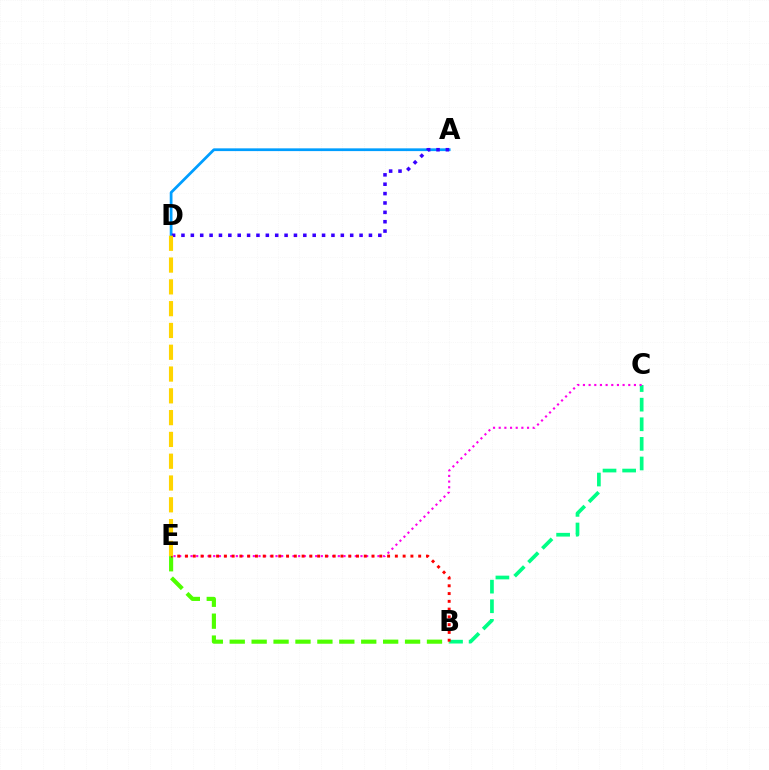{('B', 'E'): [{'color': '#4fff00', 'line_style': 'dashed', 'thickness': 2.98}, {'color': '#ff0000', 'line_style': 'dotted', 'thickness': 2.11}], ('B', 'C'): [{'color': '#00ff86', 'line_style': 'dashed', 'thickness': 2.66}], ('A', 'D'): [{'color': '#009eff', 'line_style': 'solid', 'thickness': 1.98}, {'color': '#3700ff', 'line_style': 'dotted', 'thickness': 2.55}], ('C', 'E'): [{'color': '#ff00ed', 'line_style': 'dotted', 'thickness': 1.54}], ('D', 'E'): [{'color': '#ffd500', 'line_style': 'dashed', 'thickness': 2.96}]}